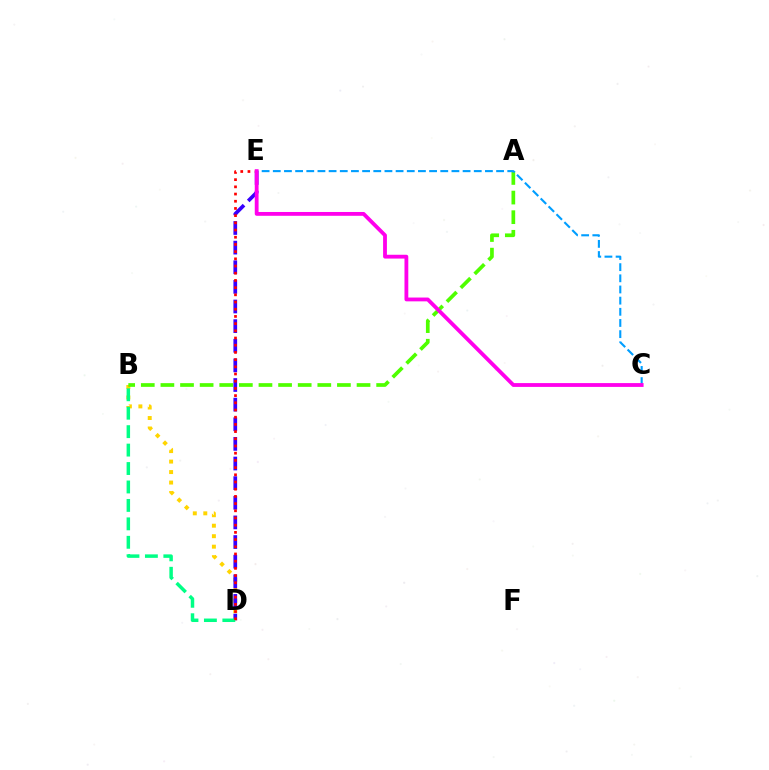{('B', 'D'): [{'color': '#ffd500', 'line_style': 'dotted', 'thickness': 2.85}, {'color': '#00ff86', 'line_style': 'dashed', 'thickness': 2.51}], ('D', 'E'): [{'color': '#3700ff', 'line_style': 'dashed', 'thickness': 2.67}, {'color': '#ff0000', 'line_style': 'dotted', 'thickness': 1.96}], ('A', 'B'): [{'color': '#4fff00', 'line_style': 'dashed', 'thickness': 2.66}], ('C', 'E'): [{'color': '#009eff', 'line_style': 'dashed', 'thickness': 1.52}, {'color': '#ff00ed', 'line_style': 'solid', 'thickness': 2.75}]}